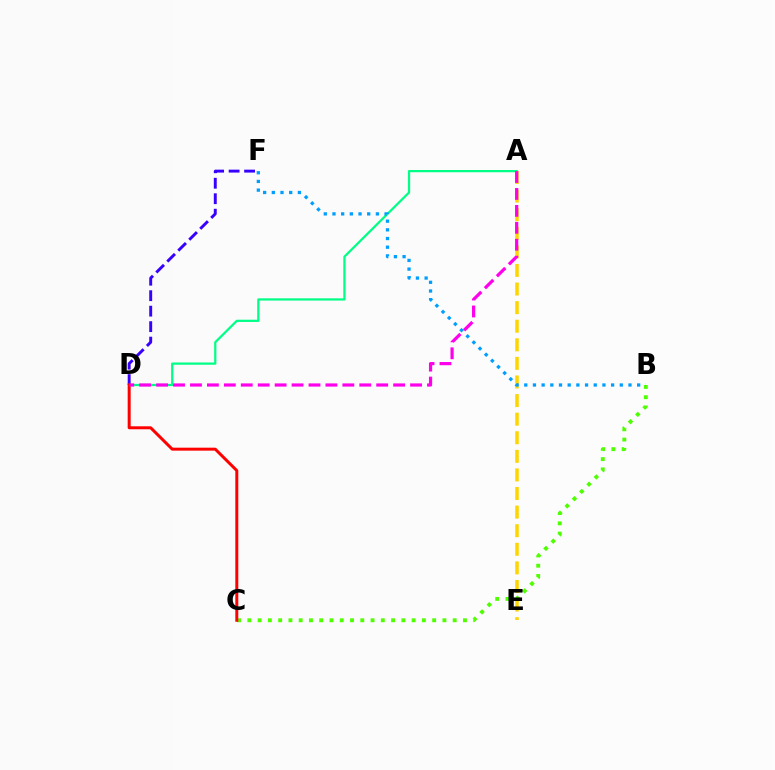{('D', 'F'): [{'color': '#3700ff', 'line_style': 'dashed', 'thickness': 2.1}], ('A', 'D'): [{'color': '#00ff86', 'line_style': 'solid', 'thickness': 1.61}, {'color': '#ff00ed', 'line_style': 'dashed', 'thickness': 2.3}], ('A', 'E'): [{'color': '#ffd500', 'line_style': 'dashed', 'thickness': 2.53}], ('B', 'C'): [{'color': '#4fff00', 'line_style': 'dotted', 'thickness': 2.79}], ('C', 'D'): [{'color': '#ff0000', 'line_style': 'solid', 'thickness': 2.15}], ('B', 'F'): [{'color': '#009eff', 'line_style': 'dotted', 'thickness': 2.36}]}